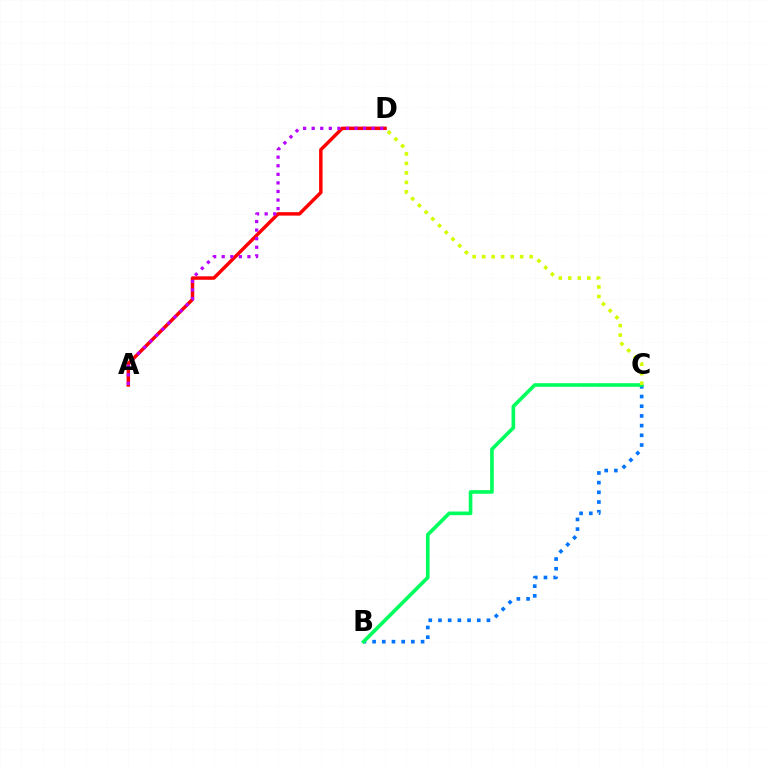{('B', 'C'): [{'color': '#0074ff', 'line_style': 'dotted', 'thickness': 2.63}, {'color': '#00ff5c', 'line_style': 'solid', 'thickness': 2.61}], ('A', 'D'): [{'color': '#ff0000', 'line_style': 'solid', 'thickness': 2.49}, {'color': '#b900ff', 'line_style': 'dotted', 'thickness': 2.33}], ('C', 'D'): [{'color': '#d1ff00', 'line_style': 'dotted', 'thickness': 2.58}]}